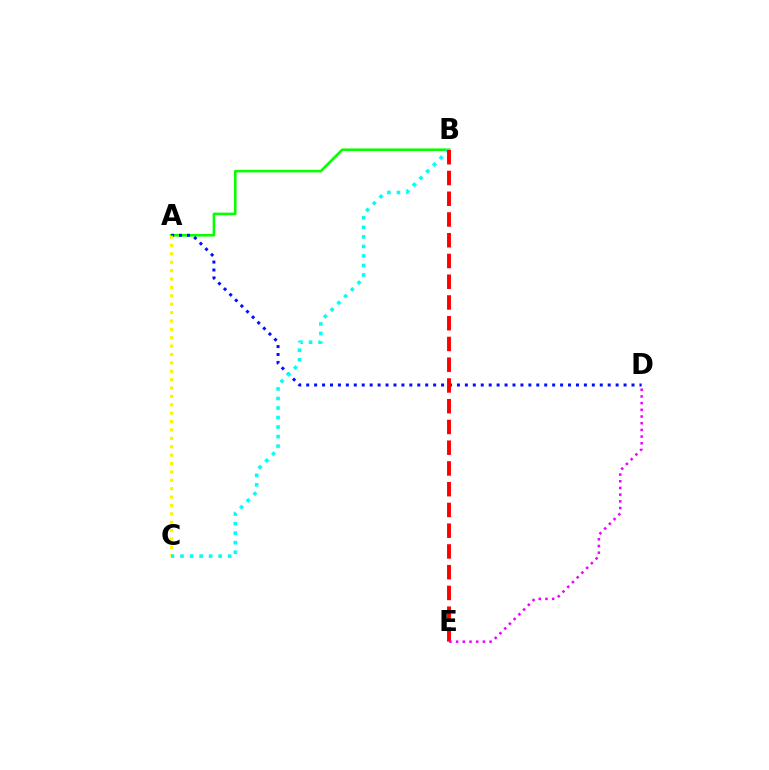{('A', 'B'): [{'color': '#08ff00', 'line_style': 'solid', 'thickness': 1.85}], ('A', 'D'): [{'color': '#0010ff', 'line_style': 'dotted', 'thickness': 2.16}], ('A', 'C'): [{'color': '#fcf500', 'line_style': 'dotted', 'thickness': 2.28}], ('B', 'C'): [{'color': '#00fff6', 'line_style': 'dotted', 'thickness': 2.59}], ('B', 'E'): [{'color': '#ff0000', 'line_style': 'dashed', 'thickness': 2.82}], ('D', 'E'): [{'color': '#ee00ff', 'line_style': 'dotted', 'thickness': 1.82}]}